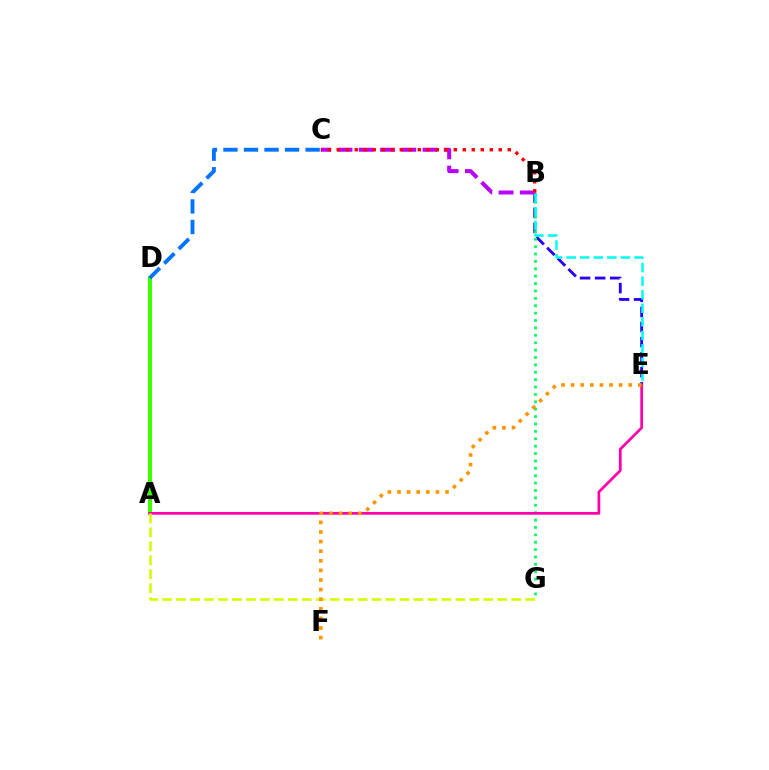{('A', 'D'): [{'color': '#3dff00', 'line_style': 'solid', 'thickness': 2.89}], ('B', 'E'): [{'color': '#2500ff', 'line_style': 'dashed', 'thickness': 2.05}, {'color': '#00fff6', 'line_style': 'dashed', 'thickness': 1.84}], ('B', 'G'): [{'color': '#00ff5c', 'line_style': 'dotted', 'thickness': 2.01}], ('B', 'C'): [{'color': '#b900ff', 'line_style': 'dashed', 'thickness': 2.89}, {'color': '#ff0000', 'line_style': 'dotted', 'thickness': 2.45}], ('A', 'E'): [{'color': '#ff00ac', 'line_style': 'solid', 'thickness': 1.96}], ('C', 'D'): [{'color': '#0074ff', 'line_style': 'dashed', 'thickness': 2.79}], ('A', 'G'): [{'color': '#d1ff00', 'line_style': 'dashed', 'thickness': 1.9}], ('E', 'F'): [{'color': '#ff9400', 'line_style': 'dotted', 'thickness': 2.61}]}